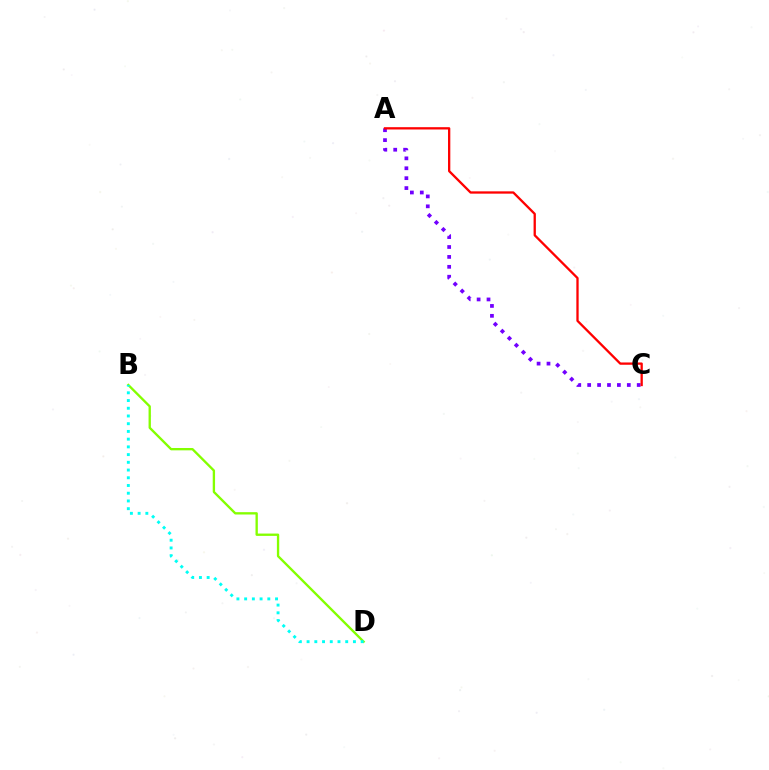{('A', 'C'): [{'color': '#7200ff', 'line_style': 'dotted', 'thickness': 2.69}, {'color': '#ff0000', 'line_style': 'solid', 'thickness': 1.66}], ('B', 'D'): [{'color': '#84ff00', 'line_style': 'solid', 'thickness': 1.68}, {'color': '#00fff6', 'line_style': 'dotted', 'thickness': 2.1}]}